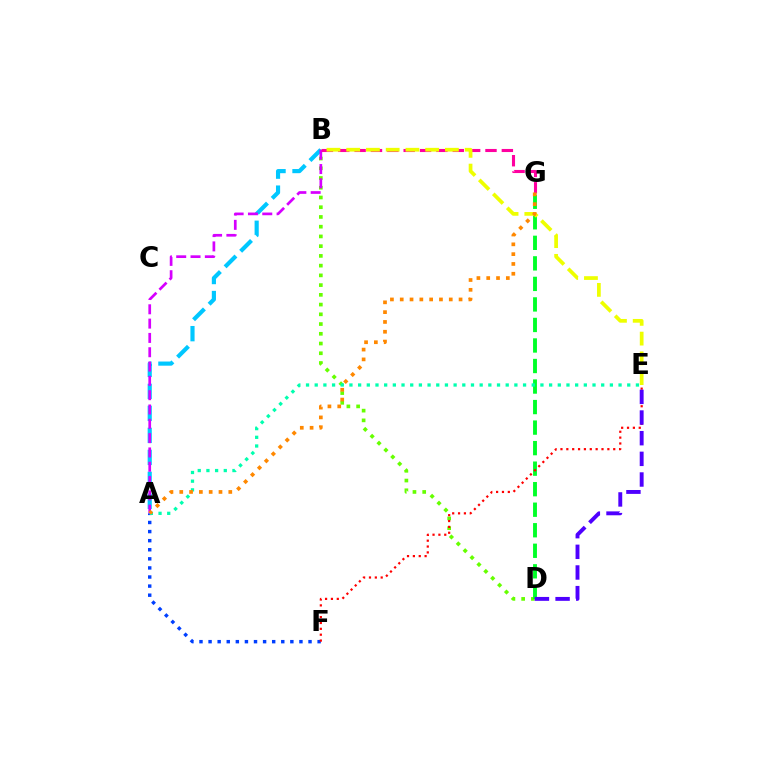{('B', 'D'): [{'color': '#66ff00', 'line_style': 'dotted', 'thickness': 2.65}], ('A', 'F'): [{'color': '#003fff', 'line_style': 'dotted', 'thickness': 2.47}], ('D', 'G'): [{'color': '#00ff27', 'line_style': 'dashed', 'thickness': 2.79}], ('A', 'E'): [{'color': '#00ffaf', 'line_style': 'dotted', 'thickness': 2.36}], ('A', 'B'): [{'color': '#00c7ff', 'line_style': 'dashed', 'thickness': 2.99}, {'color': '#d600ff', 'line_style': 'dashed', 'thickness': 1.94}], ('E', 'F'): [{'color': '#ff0000', 'line_style': 'dotted', 'thickness': 1.59}], ('D', 'E'): [{'color': '#4f00ff', 'line_style': 'dashed', 'thickness': 2.81}], ('B', 'G'): [{'color': '#ff00a0', 'line_style': 'dashed', 'thickness': 2.22}], ('B', 'E'): [{'color': '#eeff00', 'line_style': 'dashed', 'thickness': 2.68}], ('A', 'G'): [{'color': '#ff8800', 'line_style': 'dotted', 'thickness': 2.66}]}